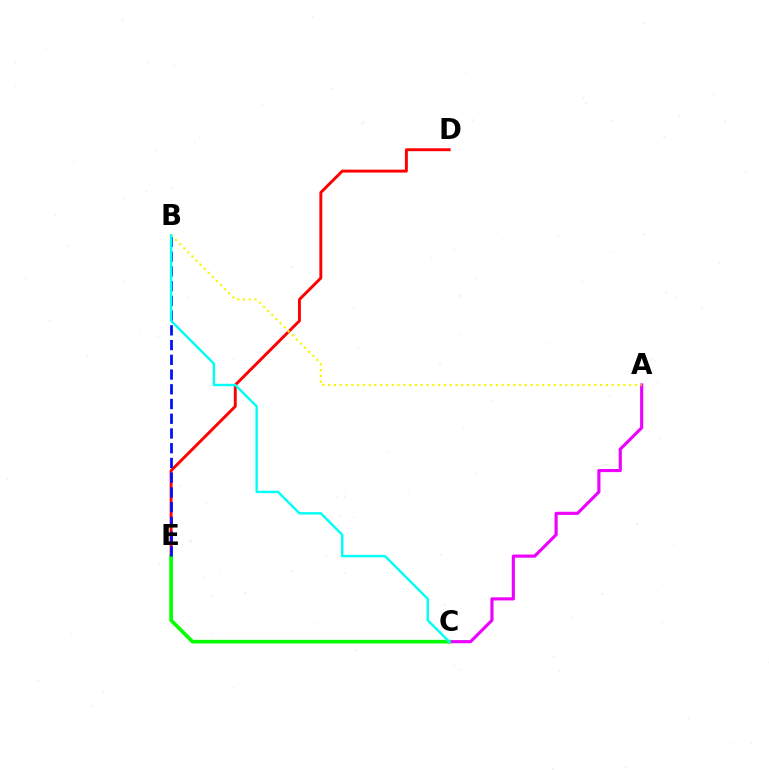{('A', 'C'): [{'color': '#ee00ff', 'line_style': 'solid', 'thickness': 2.25}], ('D', 'E'): [{'color': '#ff0000', 'line_style': 'solid', 'thickness': 2.09}], ('C', 'E'): [{'color': '#08ff00', 'line_style': 'solid', 'thickness': 2.64}], ('B', 'E'): [{'color': '#0010ff', 'line_style': 'dashed', 'thickness': 2.0}], ('A', 'B'): [{'color': '#fcf500', 'line_style': 'dotted', 'thickness': 1.57}], ('B', 'C'): [{'color': '#00fff6', 'line_style': 'solid', 'thickness': 1.73}]}